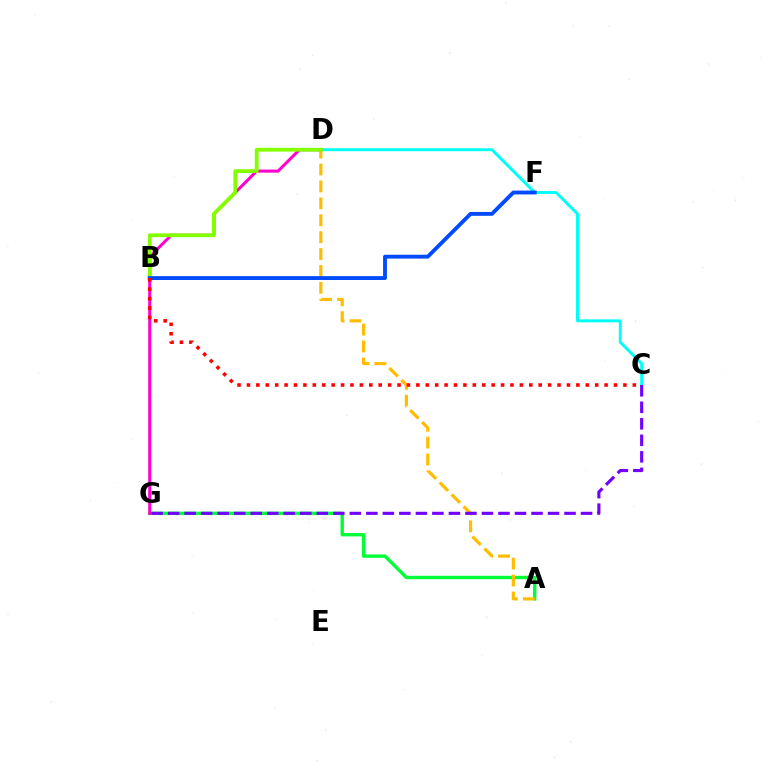{('A', 'G'): [{'color': '#00ff39', 'line_style': 'solid', 'thickness': 2.44}], ('C', 'D'): [{'color': '#00fff6', 'line_style': 'solid', 'thickness': 2.12}], ('A', 'D'): [{'color': '#ffbd00', 'line_style': 'dashed', 'thickness': 2.3}], ('D', 'G'): [{'color': '#ff00cf', 'line_style': 'solid', 'thickness': 2.19}], ('B', 'D'): [{'color': '#84ff00', 'line_style': 'solid', 'thickness': 2.74}], ('B', 'F'): [{'color': '#004bff', 'line_style': 'solid', 'thickness': 2.78}], ('B', 'C'): [{'color': '#ff0000', 'line_style': 'dotted', 'thickness': 2.56}], ('C', 'G'): [{'color': '#7200ff', 'line_style': 'dashed', 'thickness': 2.24}]}